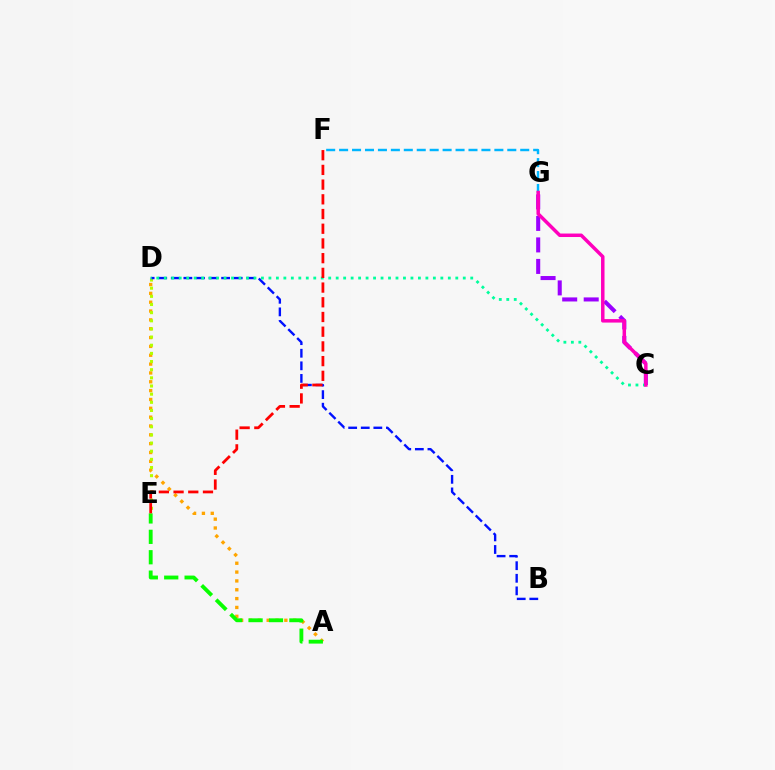{('A', 'D'): [{'color': '#ffa500', 'line_style': 'dotted', 'thickness': 2.4}], ('C', 'G'): [{'color': '#9b00ff', 'line_style': 'dashed', 'thickness': 2.92}, {'color': '#ff00bd', 'line_style': 'solid', 'thickness': 2.51}], ('A', 'E'): [{'color': '#08ff00', 'line_style': 'dashed', 'thickness': 2.77}], ('D', 'E'): [{'color': '#b3ff00', 'line_style': 'dotted', 'thickness': 2.21}], ('B', 'D'): [{'color': '#0010ff', 'line_style': 'dashed', 'thickness': 1.71}], ('F', 'G'): [{'color': '#00b5ff', 'line_style': 'dashed', 'thickness': 1.76}], ('C', 'D'): [{'color': '#00ff9d', 'line_style': 'dotted', 'thickness': 2.03}], ('E', 'F'): [{'color': '#ff0000', 'line_style': 'dashed', 'thickness': 2.0}]}